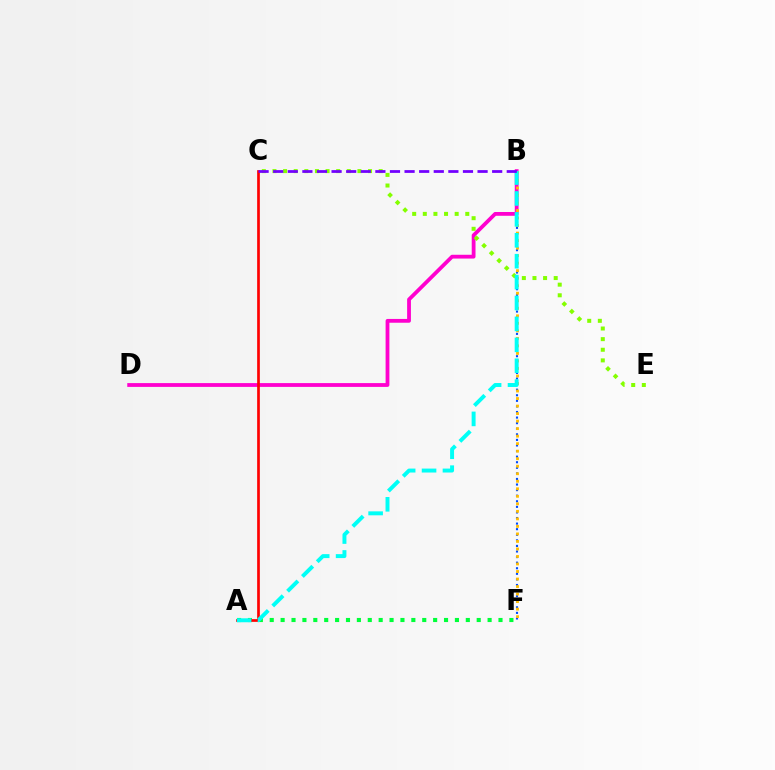{('A', 'F'): [{'color': '#00ff39', 'line_style': 'dotted', 'thickness': 2.96}], ('B', 'F'): [{'color': '#004bff', 'line_style': 'dotted', 'thickness': 1.52}, {'color': '#ffbd00', 'line_style': 'dotted', 'thickness': 2.04}], ('B', 'D'): [{'color': '#ff00cf', 'line_style': 'solid', 'thickness': 2.73}], ('A', 'C'): [{'color': '#ff0000', 'line_style': 'solid', 'thickness': 1.94}], ('C', 'E'): [{'color': '#84ff00', 'line_style': 'dotted', 'thickness': 2.89}], ('A', 'B'): [{'color': '#00fff6', 'line_style': 'dashed', 'thickness': 2.84}], ('B', 'C'): [{'color': '#7200ff', 'line_style': 'dashed', 'thickness': 1.98}]}